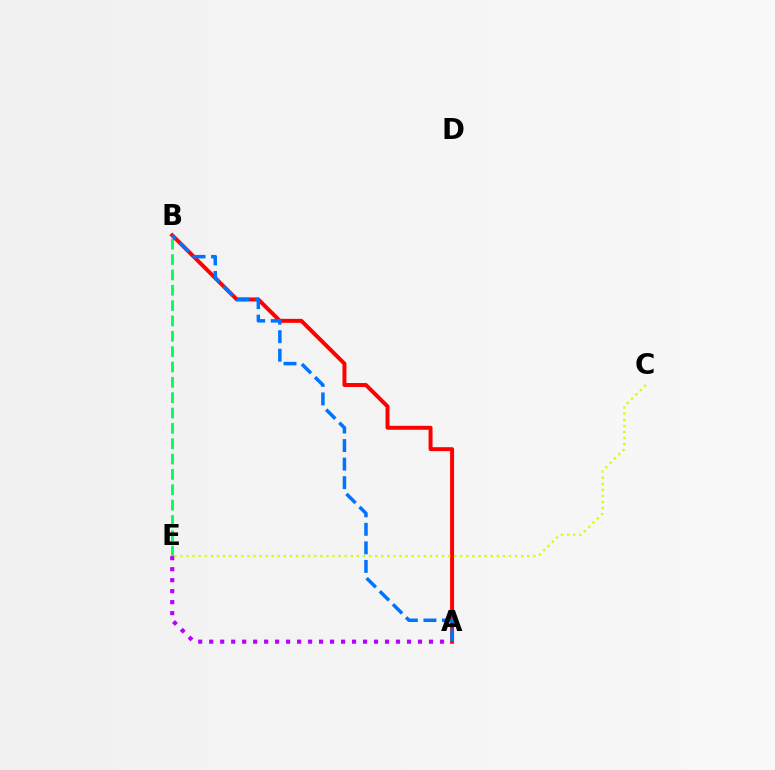{('B', 'E'): [{'color': '#00ff5c', 'line_style': 'dashed', 'thickness': 2.08}], ('A', 'E'): [{'color': '#b900ff', 'line_style': 'dotted', 'thickness': 2.99}], ('A', 'B'): [{'color': '#ff0000', 'line_style': 'solid', 'thickness': 2.85}, {'color': '#0074ff', 'line_style': 'dashed', 'thickness': 2.52}], ('C', 'E'): [{'color': '#d1ff00', 'line_style': 'dotted', 'thickness': 1.65}]}